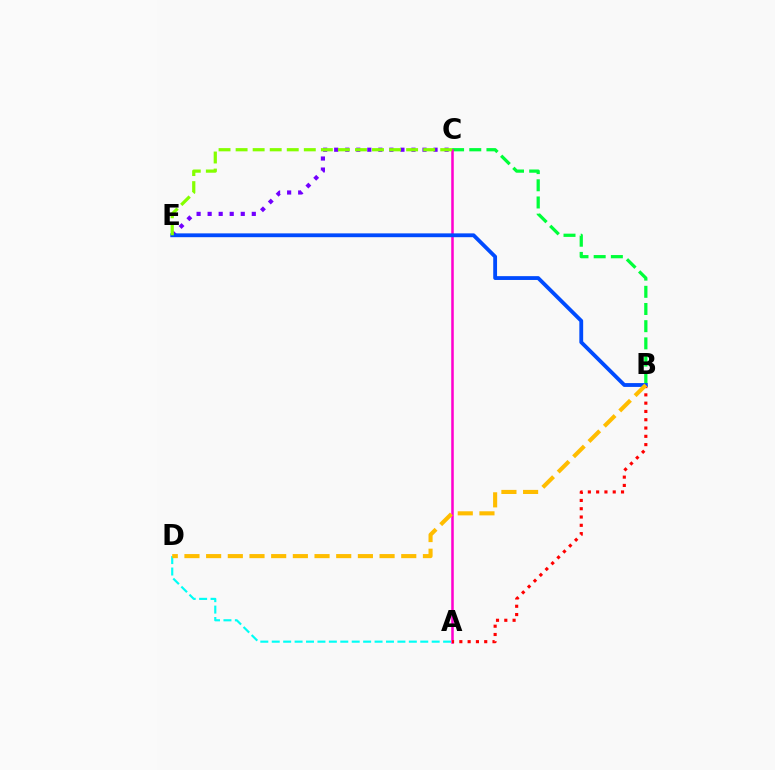{('C', 'E'): [{'color': '#7200ff', 'line_style': 'dotted', 'thickness': 3.0}, {'color': '#84ff00', 'line_style': 'dashed', 'thickness': 2.32}], ('B', 'C'): [{'color': '#00ff39', 'line_style': 'dashed', 'thickness': 2.33}], ('A', 'D'): [{'color': '#00fff6', 'line_style': 'dashed', 'thickness': 1.55}], ('A', 'C'): [{'color': '#ff00cf', 'line_style': 'solid', 'thickness': 1.83}], ('A', 'B'): [{'color': '#ff0000', 'line_style': 'dotted', 'thickness': 2.25}], ('B', 'E'): [{'color': '#004bff', 'line_style': 'solid', 'thickness': 2.75}], ('B', 'D'): [{'color': '#ffbd00', 'line_style': 'dashed', 'thickness': 2.95}]}